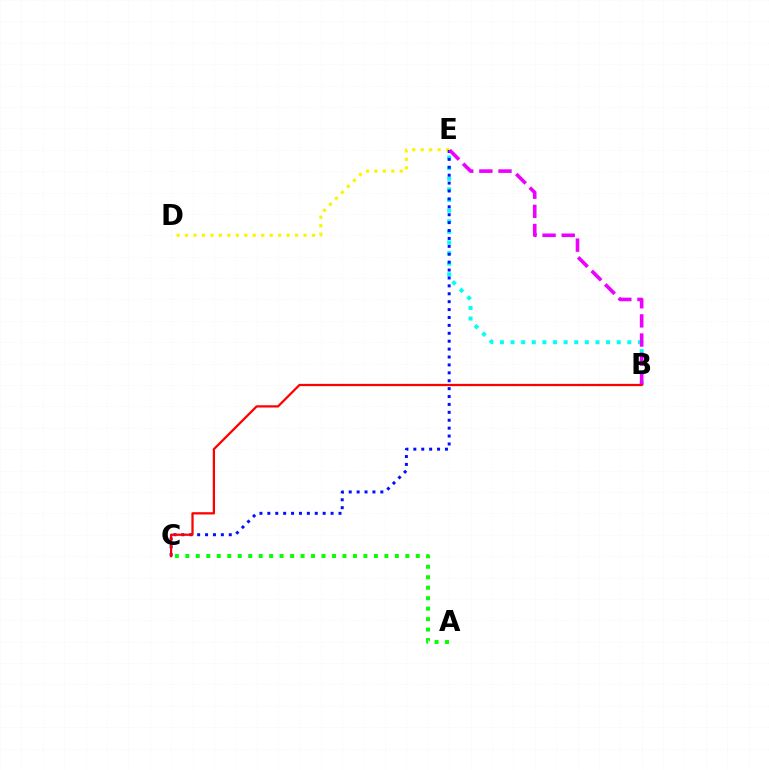{('B', 'E'): [{'color': '#00fff6', 'line_style': 'dotted', 'thickness': 2.89}, {'color': '#ee00ff', 'line_style': 'dashed', 'thickness': 2.6}], ('D', 'E'): [{'color': '#fcf500', 'line_style': 'dotted', 'thickness': 2.3}], ('C', 'E'): [{'color': '#0010ff', 'line_style': 'dotted', 'thickness': 2.15}], ('A', 'C'): [{'color': '#08ff00', 'line_style': 'dotted', 'thickness': 2.85}], ('B', 'C'): [{'color': '#ff0000', 'line_style': 'solid', 'thickness': 1.63}]}